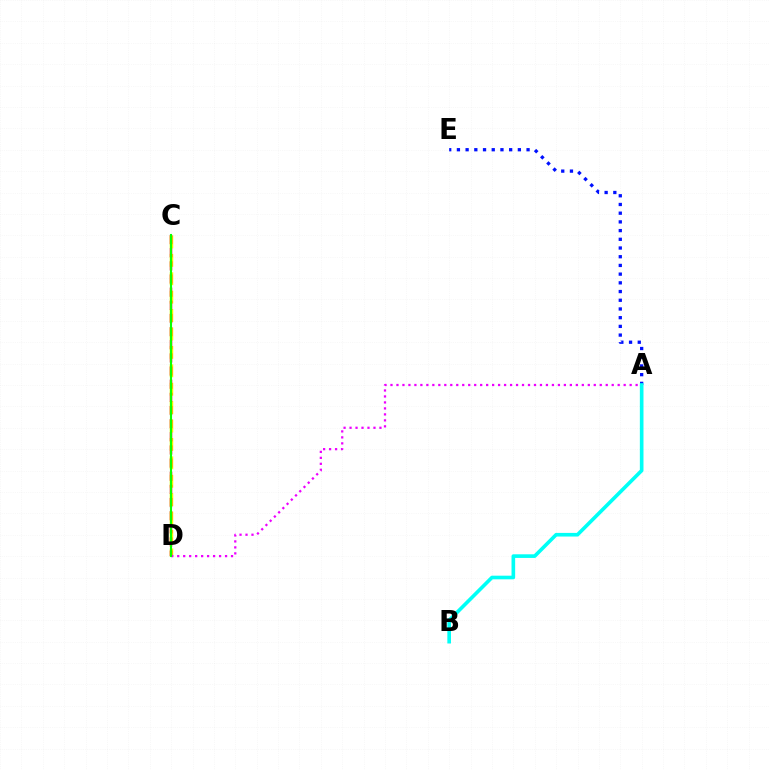{('C', 'D'): [{'color': '#fcf500', 'line_style': 'dashed', 'thickness': 2.5}, {'color': '#ff0000', 'line_style': 'dashed', 'thickness': 1.79}, {'color': '#08ff00', 'line_style': 'solid', 'thickness': 1.51}], ('A', 'E'): [{'color': '#0010ff', 'line_style': 'dotted', 'thickness': 2.37}], ('A', 'D'): [{'color': '#ee00ff', 'line_style': 'dotted', 'thickness': 1.62}], ('A', 'B'): [{'color': '#00fff6', 'line_style': 'solid', 'thickness': 2.62}]}